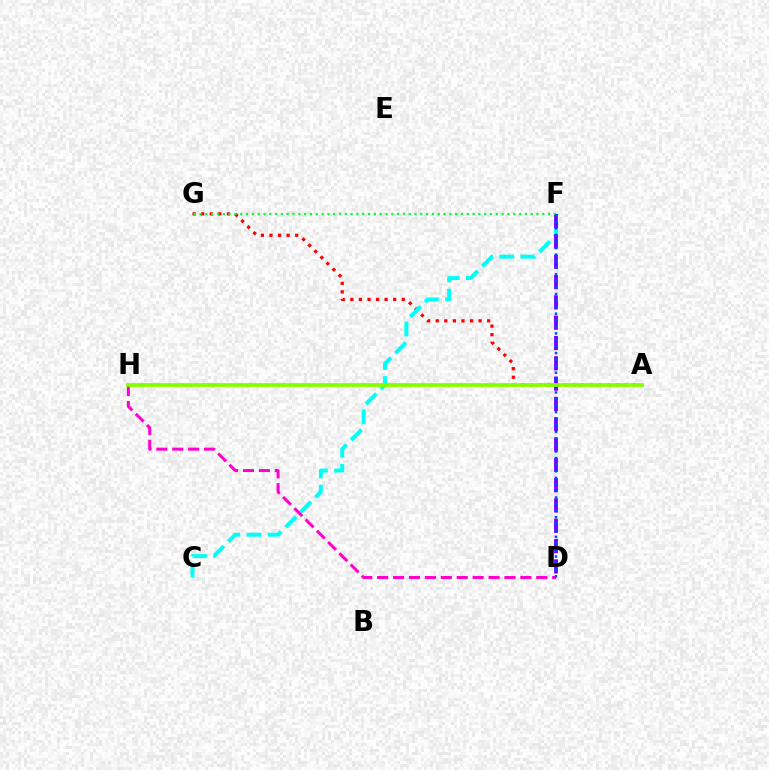{('A', 'G'): [{'color': '#ff0000', 'line_style': 'dotted', 'thickness': 2.33}], ('C', 'F'): [{'color': '#00fff6', 'line_style': 'dashed', 'thickness': 2.87}], ('D', 'F'): [{'color': '#7200ff', 'line_style': 'dashed', 'thickness': 2.76}, {'color': '#004bff', 'line_style': 'dotted', 'thickness': 1.78}], ('A', 'H'): [{'color': '#ffbd00', 'line_style': 'solid', 'thickness': 1.8}, {'color': '#84ff00', 'line_style': 'solid', 'thickness': 2.64}], ('D', 'H'): [{'color': '#ff00cf', 'line_style': 'dashed', 'thickness': 2.16}], ('F', 'G'): [{'color': '#00ff39', 'line_style': 'dotted', 'thickness': 1.58}]}